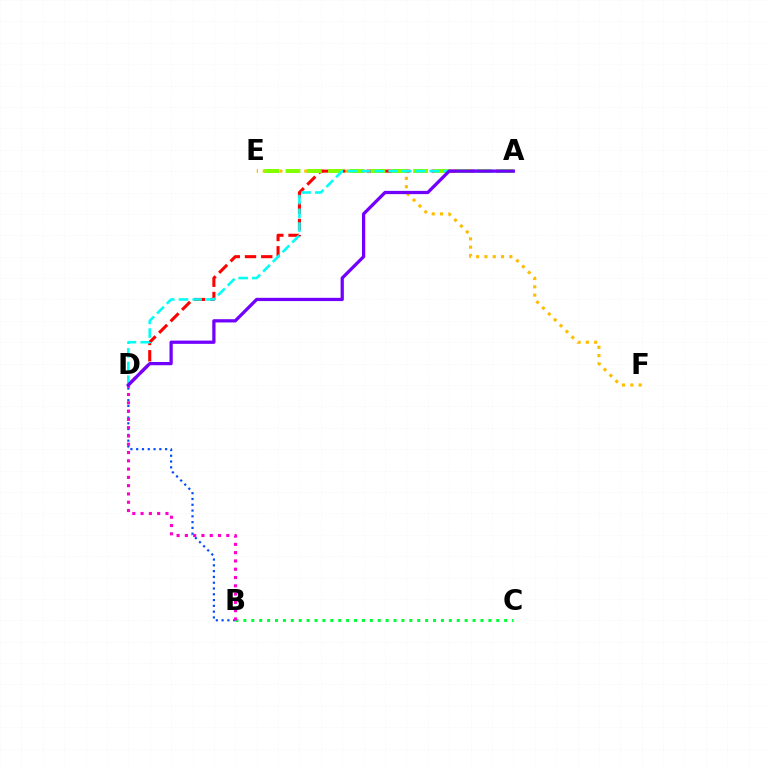{('E', 'F'): [{'color': '#ffbd00', 'line_style': 'dotted', 'thickness': 2.25}], ('A', 'D'): [{'color': '#ff0000', 'line_style': 'dashed', 'thickness': 2.2}, {'color': '#00fff6', 'line_style': 'dashed', 'thickness': 1.86}, {'color': '#7200ff', 'line_style': 'solid', 'thickness': 2.34}], ('B', 'C'): [{'color': '#00ff39', 'line_style': 'dotted', 'thickness': 2.15}], ('B', 'D'): [{'color': '#004bff', 'line_style': 'dotted', 'thickness': 1.57}, {'color': '#ff00cf', 'line_style': 'dotted', 'thickness': 2.25}], ('A', 'E'): [{'color': '#84ff00', 'line_style': 'dashed', 'thickness': 2.89}]}